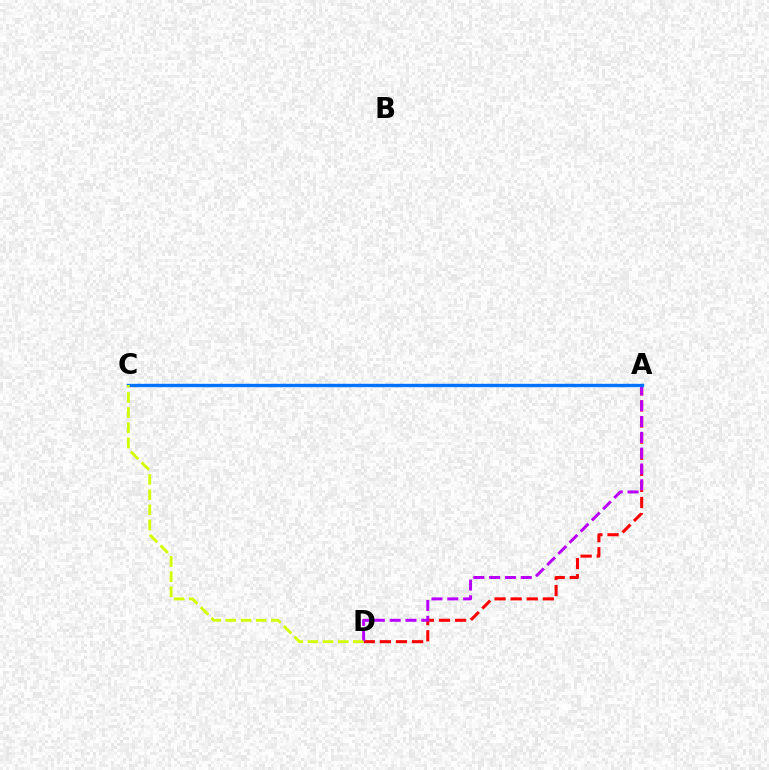{('A', 'D'): [{'color': '#ff0000', 'line_style': 'dashed', 'thickness': 2.19}, {'color': '#b900ff', 'line_style': 'dashed', 'thickness': 2.15}], ('A', 'C'): [{'color': '#00ff5c', 'line_style': 'dashed', 'thickness': 2.05}, {'color': '#0074ff', 'line_style': 'solid', 'thickness': 2.43}], ('C', 'D'): [{'color': '#d1ff00', 'line_style': 'dashed', 'thickness': 2.06}]}